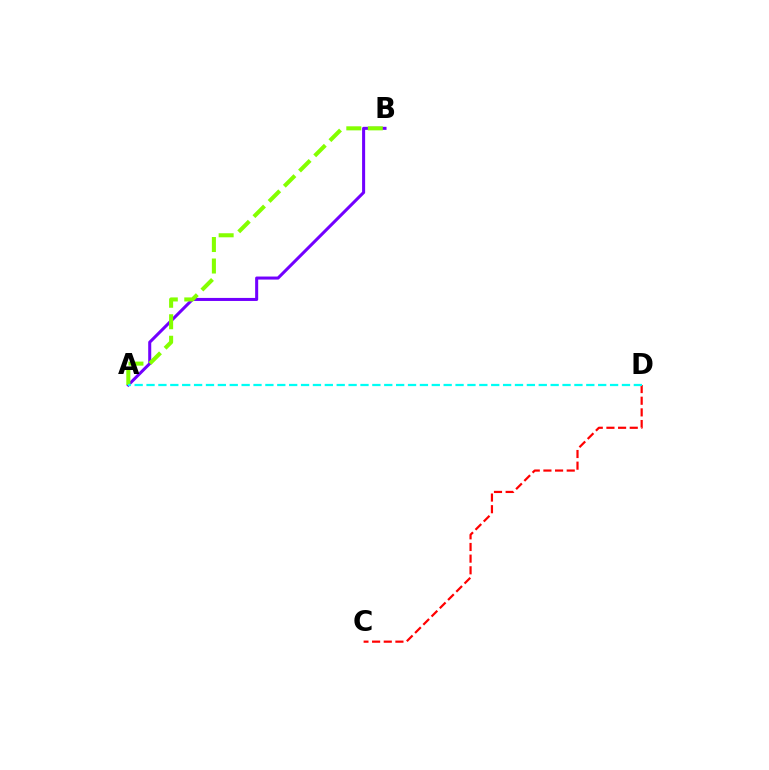{('A', 'B'): [{'color': '#7200ff', 'line_style': 'solid', 'thickness': 2.19}, {'color': '#84ff00', 'line_style': 'dashed', 'thickness': 2.92}], ('C', 'D'): [{'color': '#ff0000', 'line_style': 'dashed', 'thickness': 1.58}], ('A', 'D'): [{'color': '#00fff6', 'line_style': 'dashed', 'thickness': 1.61}]}